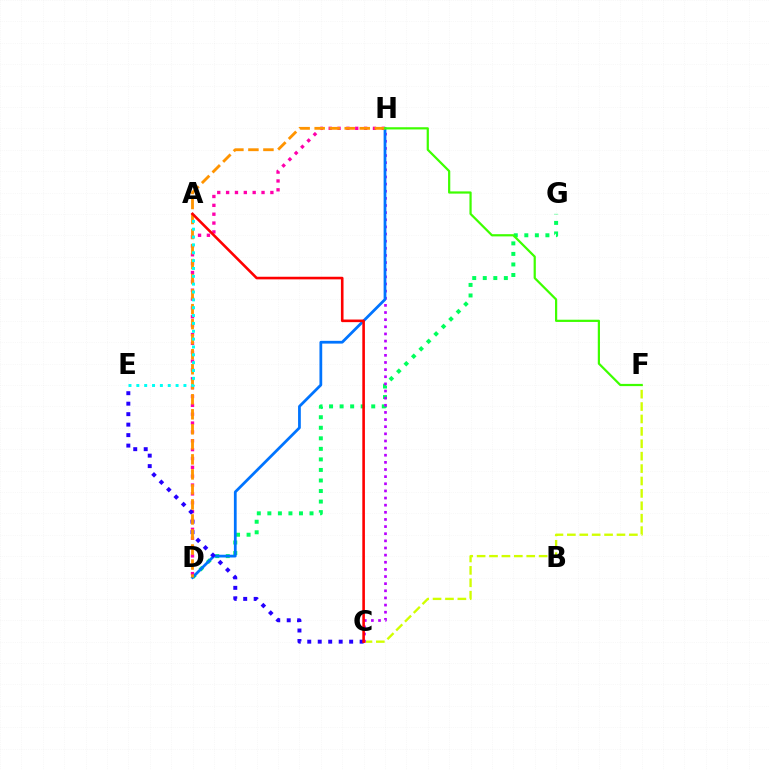{('D', 'G'): [{'color': '#00ff5c', 'line_style': 'dotted', 'thickness': 2.86}], ('C', 'F'): [{'color': '#d1ff00', 'line_style': 'dashed', 'thickness': 1.69}], ('C', 'H'): [{'color': '#b900ff', 'line_style': 'dotted', 'thickness': 1.94}], ('D', 'H'): [{'color': '#ff00ac', 'line_style': 'dotted', 'thickness': 2.41}, {'color': '#0074ff', 'line_style': 'solid', 'thickness': 1.99}, {'color': '#ff9400', 'line_style': 'dashed', 'thickness': 2.04}], ('C', 'E'): [{'color': '#2500ff', 'line_style': 'dotted', 'thickness': 2.85}], ('A', 'E'): [{'color': '#00fff6', 'line_style': 'dotted', 'thickness': 2.13}], ('F', 'H'): [{'color': '#3dff00', 'line_style': 'solid', 'thickness': 1.59}], ('A', 'C'): [{'color': '#ff0000', 'line_style': 'solid', 'thickness': 1.88}]}